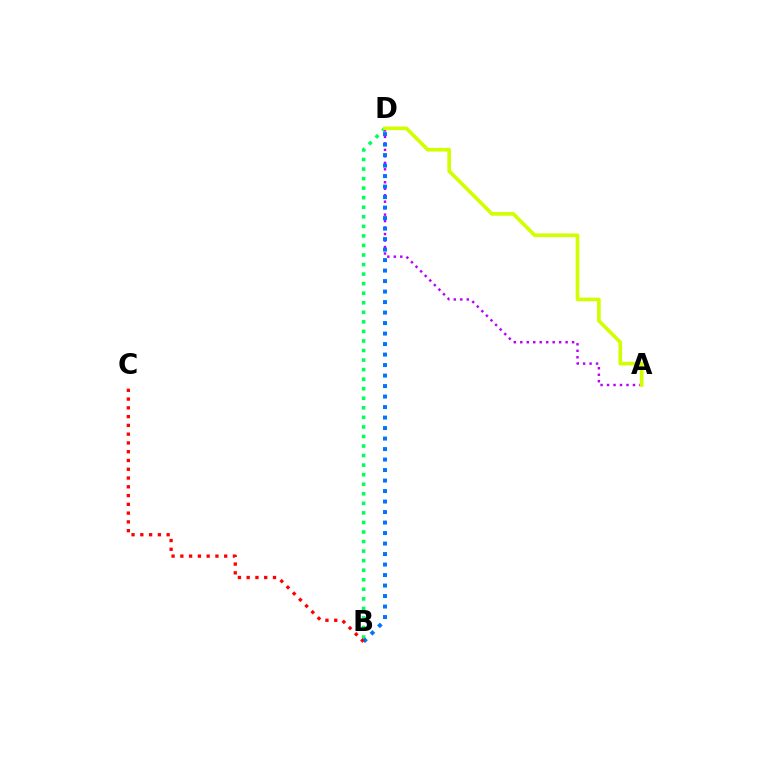{('B', 'D'): [{'color': '#00ff5c', 'line_style': 'dotted', 'thickness': 2.6}, {'color': '#0074ff', 'line_style': 'dotted', 'thickness': 2.85}], ('A', 'D'): [{'color': '#b900ff', 'line_style': 'dotted', 'thickness': 1.76}, {'color': '#d1ff00', 'line_style': 'solid', 'thickness': 2.64}], ('B', 'C'): [{'color': '#ff0000', 'line_style': 'dotted', 'thickness': 2.38}]}